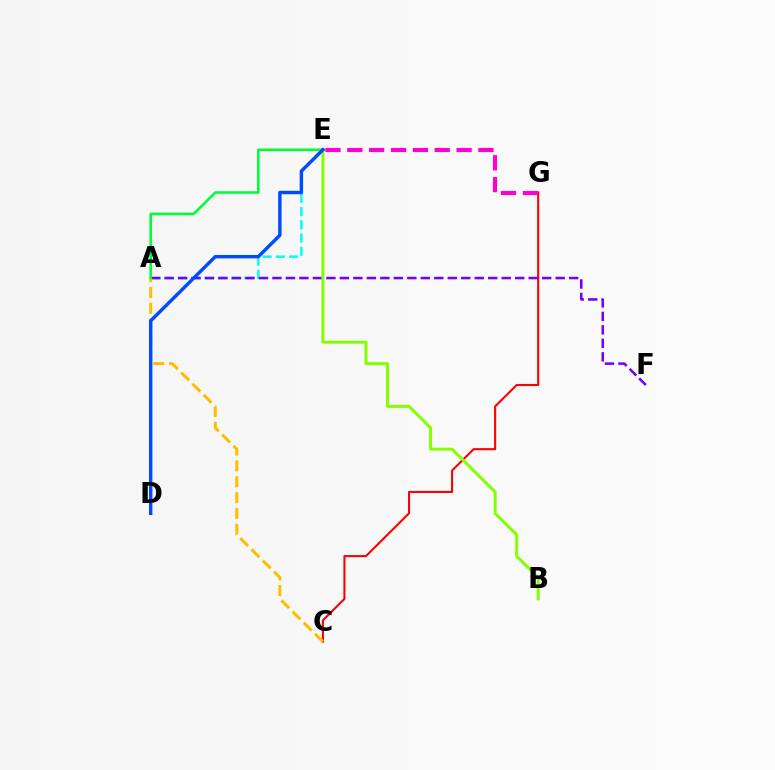{('A', 'E'): [{'color': '#00fff6', 'line_style': 'dashed', 'thickness': 1.8}, {'color': '#00ff39', 'line_style': 'solid', 'thickness': 1.87}], ('C', 'G'): [{'color': '#ff0000', 'line_style': 'solid', 'thickness': 1.51}], ('A', 'F'): [{'color': '#7200ff', 'line_style': 'dashed', 'thickness': 1.83}], ('E', 'G'): [{'color': '#ff00cf', 'line_style': 'dashed', 'thickness': 2.97}], ('A', 'C'): [{'color': '#ffbd00', 'line_style': 'dashed', 'thickness': 2.15}], ('B', 'E'): [{'color': '#84ff00', 'line_style': 'solid', 'thickness': 2.14}], ('D', 'E'): [{'color': '#004bff', 'line_style': 'solid', 'thickness': 2.46}]}